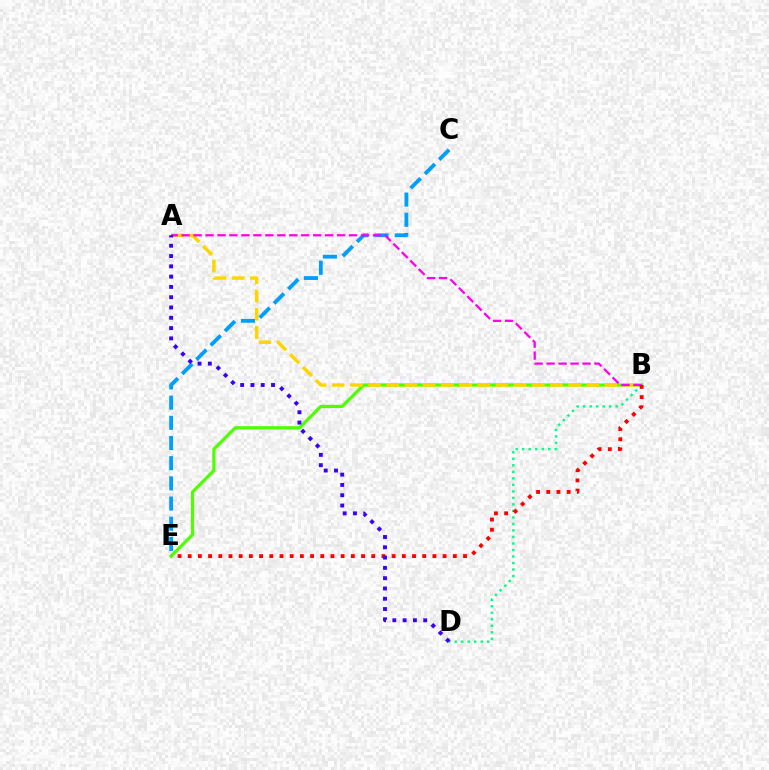{('B', 'E'): [{'color': '#4fff00', 'line_style': 'solid', 'thickness': 2.31}, {'color': '#ff0000', 'line_style': 'dotted', 'thickness': 2.77}], ('B', 'D'): [{'color': '#00ff86', 'line_style': 'dotted', 'thickness': 1.77}], ('A', 'B'): [{'color': '#ffd500', 'line_style': 'dashed', 'thickness': 2.47}, {'color': '#ff00ed', 'line_style': 'dashed', 'thickness': 1.63}], ('C', 'E'): [{'color': '#009eff', 'line_style': 'dashed', 'thickness': 2.74}], ('A', 'D'): [{'color': '#3700ff', 'line_style': 'dotted', 'thickness': 2.8}]}